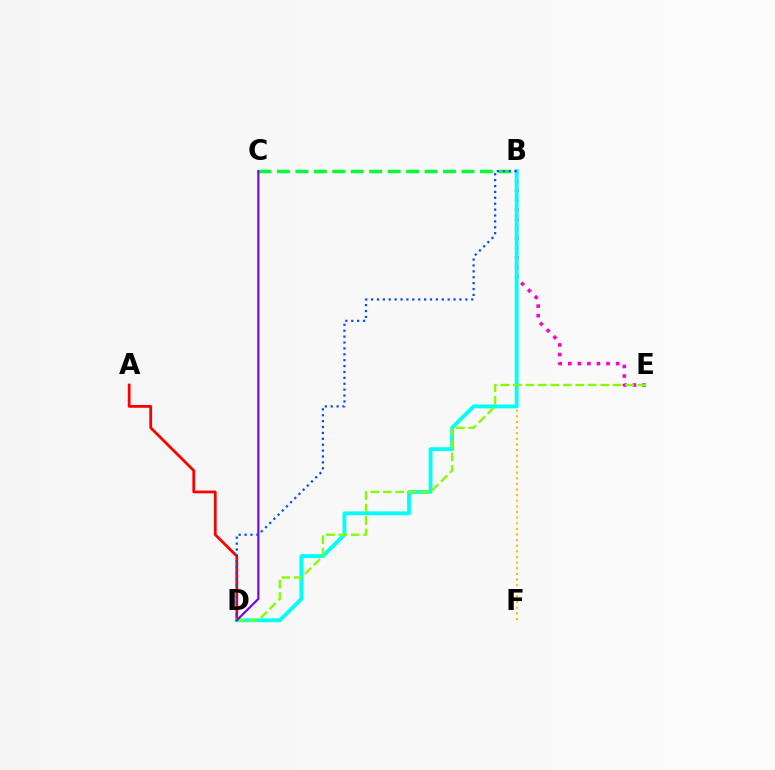{('B', 'C'): [{'color': '#00ff39', 'line_style': 'dashed', 'thickness': 2.51}], ('B', 'F'): [{'color': '#ffbd00', 'line_style': 'dotted', 'thickness': 1.53}], ('B', 'E'): [{'color': '#ff00cf', 'line_style': 'dotted', 'thickness': 2.6}], ('A', 'D'): [{'color': '#ff0000', 'line_style': 'solid', 'thickness': 1.99}], ('B', 'D'): [{'color': '#00fff6', 'line_style': 'solid', 'thickness': 2.77}, {'color': '#004bff', 'line_style': 'dotted', 'thickness': 1.6}], ('D', 'E'): [{'color': '#84ff00', 'line_style': 'dashed', 'thickness': 1.69}], ('C', 'D'): [{'color': '#7200ff', 'line_style': 'solid', 'thickness': 1.53}]}